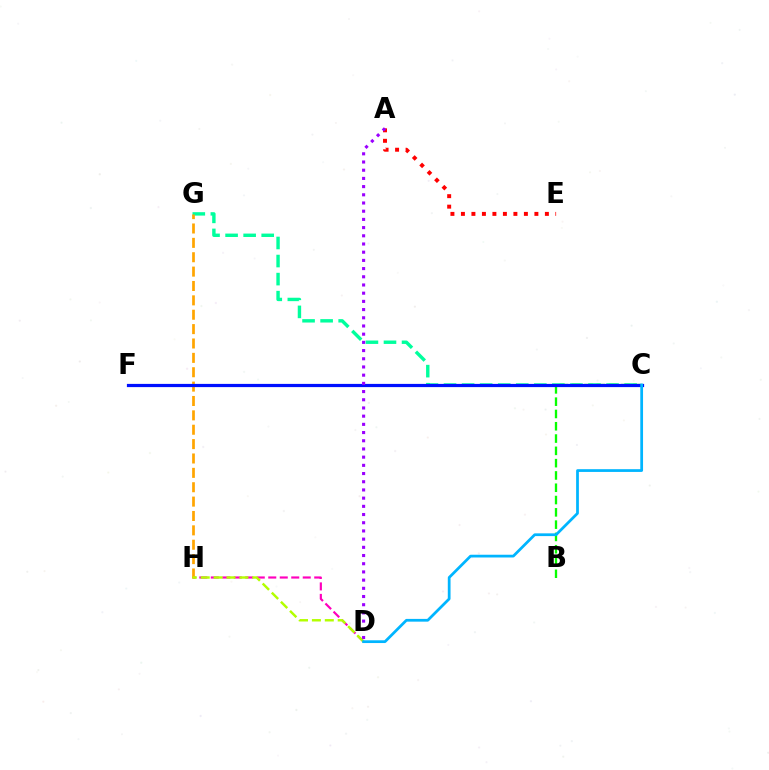{('D', 'H'): [{'color': '#ff00bd', 'line_style': 'dashed', 'thickness': 1.56}, {'color': '#b3ff00', 'line_style': 'dashed', 'thickness': 1.75}], ('C', 'G'): [{'color': '#00ff9d', 'line_style': 'dashed', 'thickness': 2.45}], ('B', 'C'): [{'color': '#08ff00', 'line_style': 'dashed', 'thickness': 1.67}], ('G', 'H'): [{'color': '#ffa500', 'line_style': 'dashed', 'thickness': 1.95}], ('A', 'E'): [{'color': '#ff0000', 'line_style': 'dotted', 'thickness': 2.85}], ('C', 'F'): [{'color': '#0010ff', 'line_style': 'solid', 'thickness': 2.31}], ('C', 'D'): [{'color': '#00b5ff', 'line_style': 'solid', 'thickness': 1.98}], ('A', 'D'): [{'color': '#9b00ff', 'line_style': 'dotted', 'thickness': 2.23}]}